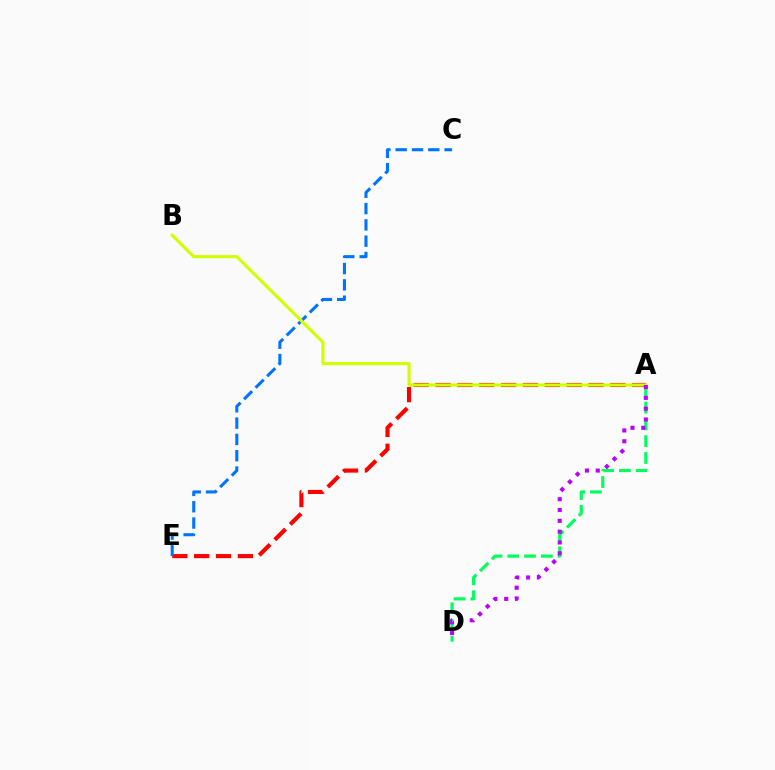{('A', 'D'): [{'color': '#00ff5c', 'line_style': 'dashed', 'thickness': 2.28}, {'color': '#b900ff', 'line_style': 'dotted', 'thickness': 2.94}], ('A', 'E'): [{'color': '#ff0000', 'line_style': 'dashed', 'thickness': 2.97}], ('C', 'E'): [{'color': '#0074ff', 'line_style': 'dashed', 'thickness': 2.21}], ('A', 'B'): [{'color': '#d1ff00', 'line_style': 'solid', 'thickness': 2.24}]}